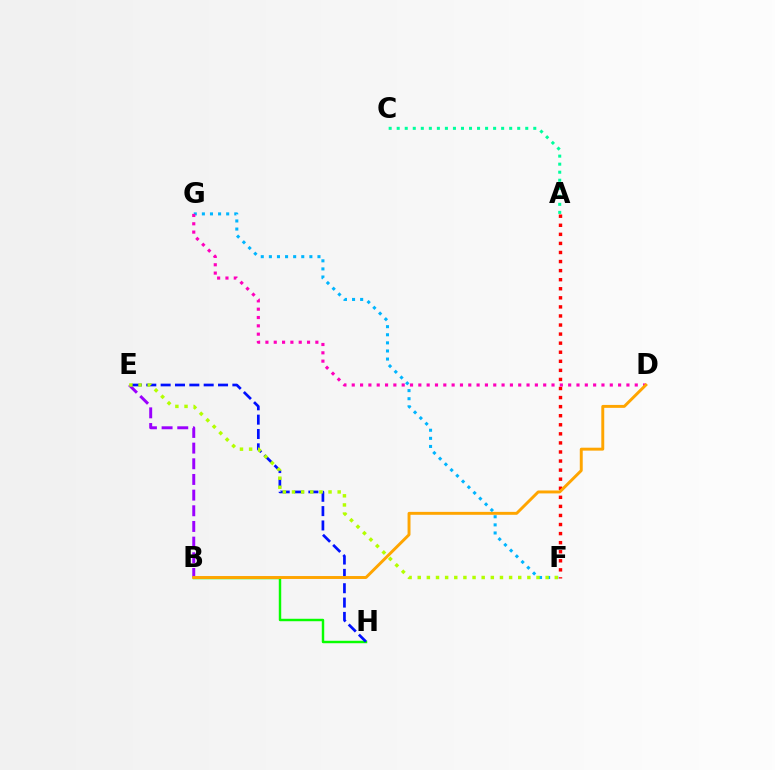{('F', 'G'): [{'color': '#00b5ff', 'line_style': 'dotted', 'thickness': 2.2}], ('A', 'F'): [{'color': '#ff0000', 'line_style': 'dotted', 'thickness': 2.46}], ('B', 'H'): [{'color': '#08ff00', 'line_style': 'solid', 'thickness': 1.77}], ('A', 'C'): [{'color': '#00ff9d', 'line_style': 'dotted', 'thickness': 2.18}], ('E', 'H'): [{'color': '#0010ff', 'line_style': 'dashed', 'thickness': 1.95}], ('B', 'E'): [{'color': '#9b00ff', 'line_style': 'dashed', 'thickness': 2.13}], ('E', 'F'): [{'color': '#b3ff00', 'line_style': 'dotted', 'thickness': 2.48}], ('D', 'G'): [{'color': '#ff00bd', 'line_style': 'dotted', 'thickness': 2.26}], ('B', 'D'): [{'color': '#ffa500', 'line_style': 'solid', 'thickness': 2.11}]}